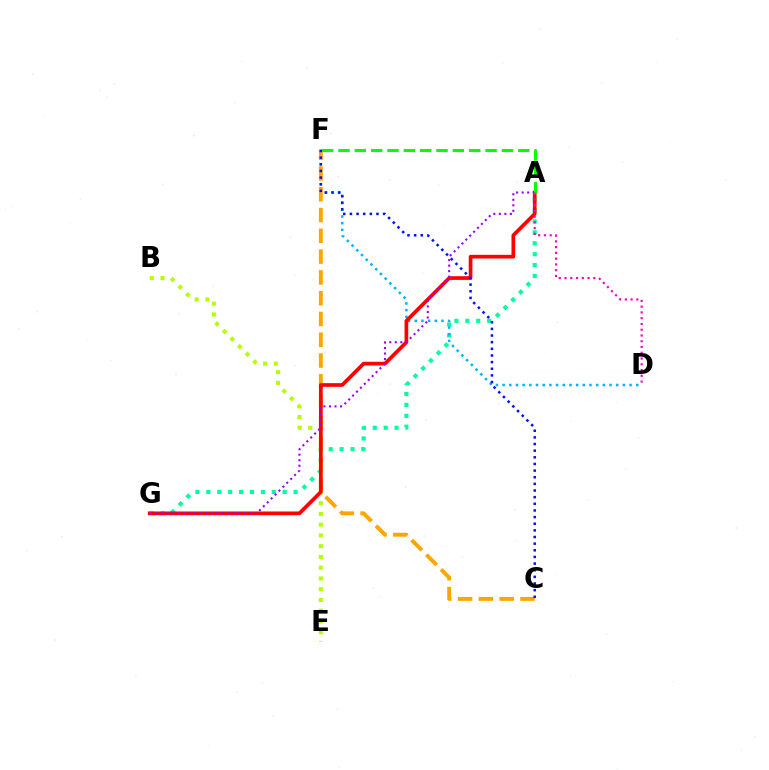{('A', 'G'): [{'color': '#00ff9d', 'line_style': 'dotted', 'thickness': 2.96}, {'color': '#ff0000', 'line_style': 'solid', 'thickness': 2.66}, {'color': '#9b00ff', 'line_style': 'dotted', 'thickness': 1.5}], ('D', 'F'): [{'color': '#00b5ff', 'line_style': 'dotted', 'thickness': 1.82}], ('B', 'E'): [{'color': '#b3ff00', 'line_style': 'dotted', 'thickness': 2.92}], ('C', 'F'): [{'color': '#ffa500', 'line_style': 'dashed', 'thickness': 2.82}, {'color': '#0010ff', 'line_style': 'dotted', 'thickness': 1.8}], ('A', 'F'): [{'color': '#08ff00', 'line_style': 'dashed', 'thickness': 2.22}], ('A', 'D'): [{'color': '#ff00bd', 'line_style': 'dotted', 'thickness': 1.57}]}